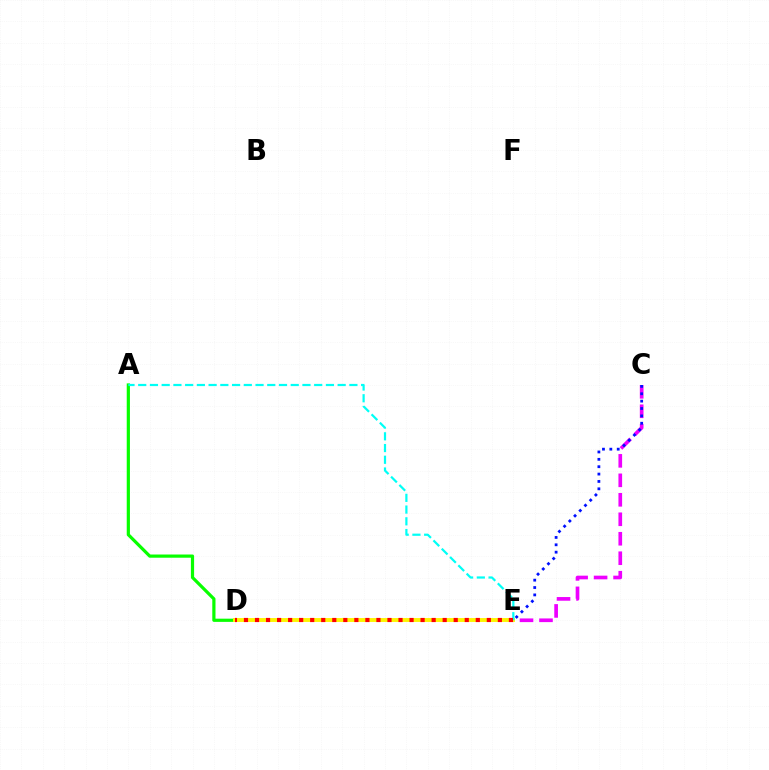{('C', 'E'): [{'color': '#ee00ff', 'line_style': 'dashed', 'thickness': 2.65}, {'color': '#0010ff', 'line_style': 'dotted', 'thickness': 2.0}], ('A', 'D'): [{'color': '#08ff00', 'line_style': 'solid', 'thickness': 2.31}], ('D', 'E'): [{'color': '#fcf500', 'line_style': 'solid', 'thickness': 2.81}, {'color': '#ff0000', 'line_style': 'dotted', 'thickness': 3.0}], ('A', 'E'): [{'color': '#00fff6', 'line_style': 'dashed', 'thickness': 1.59}]}